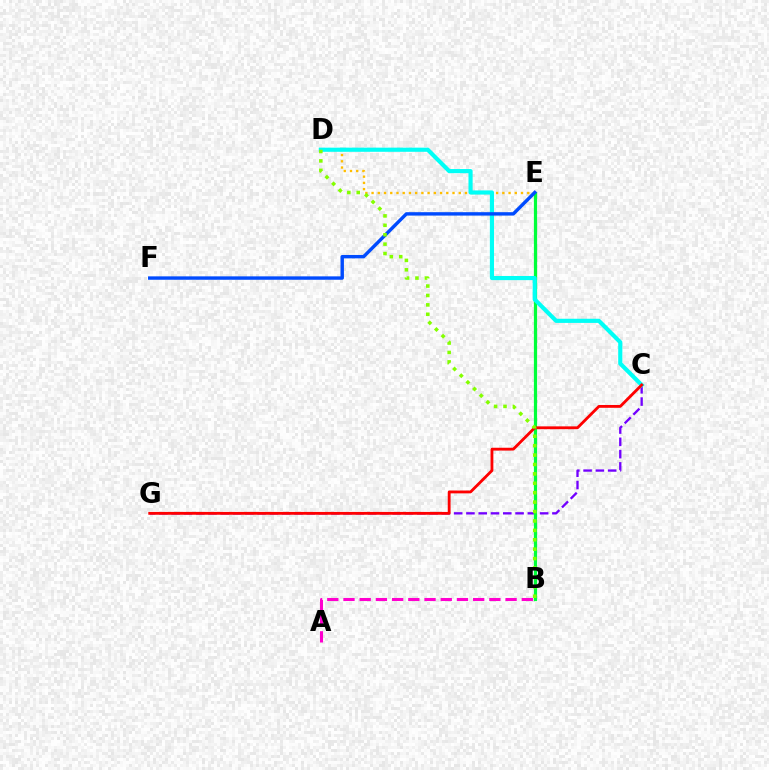{('C', 'G'): [{'color': '#7200ff', 'line_style': 'dashed', 'thickness': 1.67}, {'color': '#ff0000', 'line_style': 'solid', 'thickness': 2.04}], ('A', 'B'): [{'color': '#ff00cf', 'line_style': 'dashed', 'thickness': 2.2}], ('D', 'E'): [{'color': '#ffbd00', 'line_style': 'dotted', 'thickness': 1.69}], ('B', 'E'): [{'color': '#00ff39', 'line_style': 'solid', 'thickness': 2.32}], ('C', 'D'): [{'color': '#00fff6', 'line_style': 'solid', 'thickness': 2.99}], ('E', 'F'): [{'color': '#004bff', 'line_style': 'solid', 'thickness': 2.45}], ('B', 'D'): [{'color': '#84ff00', 'line_style': 'dotted', 'thickness': 2.56}]}